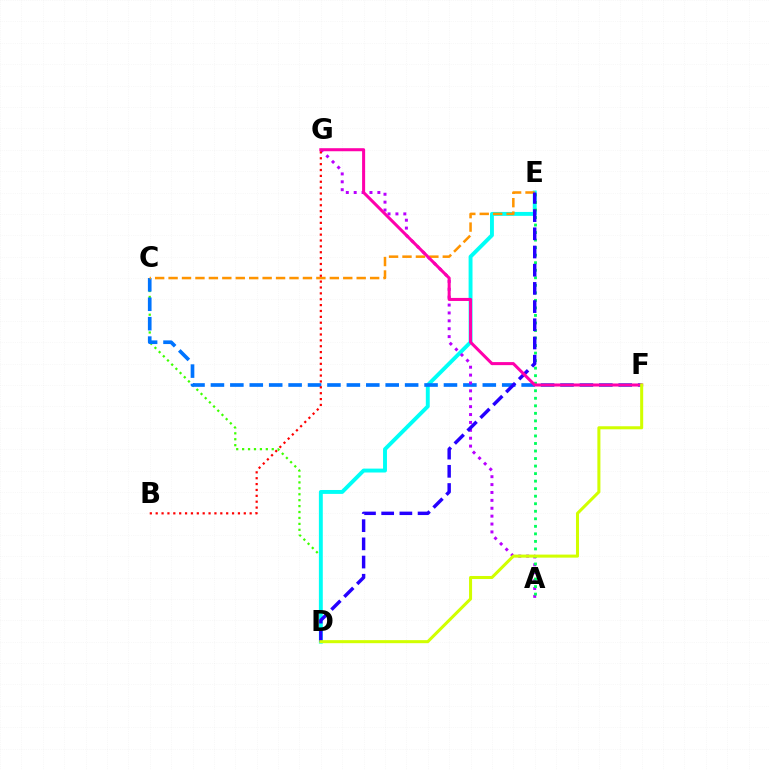{('C', 'D'): [{'color': '#3dff00', 'line_style': 'dotted', 'thickness': 1.61}], ('D', 'E'): [{'color': '#00fff6', 'line_style': 'solid', 'thickness': 2.81}, {'color': '#2500ff', 'line_style': 'dashed', 'thickness': 2.47}], ('C', 'F'): [{'color': '#0074ff', 'line_style': 'dashed', 'thickness': 2.64}], ('A', 'G'): [{'color': '#b900ff', 'line_style': 'dotted', 'thickness': 2.14}], ('A', 'E'): [{'color': '#00ff5c', 'line_style': 'dotted', 'thickness': 2.05}], ('C', 'E'): [{'color': '#ff9400', 'line_style': 'dashed', 'thickness': 1.83}], ('B', 'G'): [{'color': '#ff0000', 'line_style': 'dotted', 'thickness': 1.6}], ('F', 'G'): [{'color': '#ff00ac', 'line_style': 'solid', 'thickness': 2.19}], ('D', 'F'): [{'color': '#d1ff00', 'line_style': 'solid', 'thickness': 2.19}]}